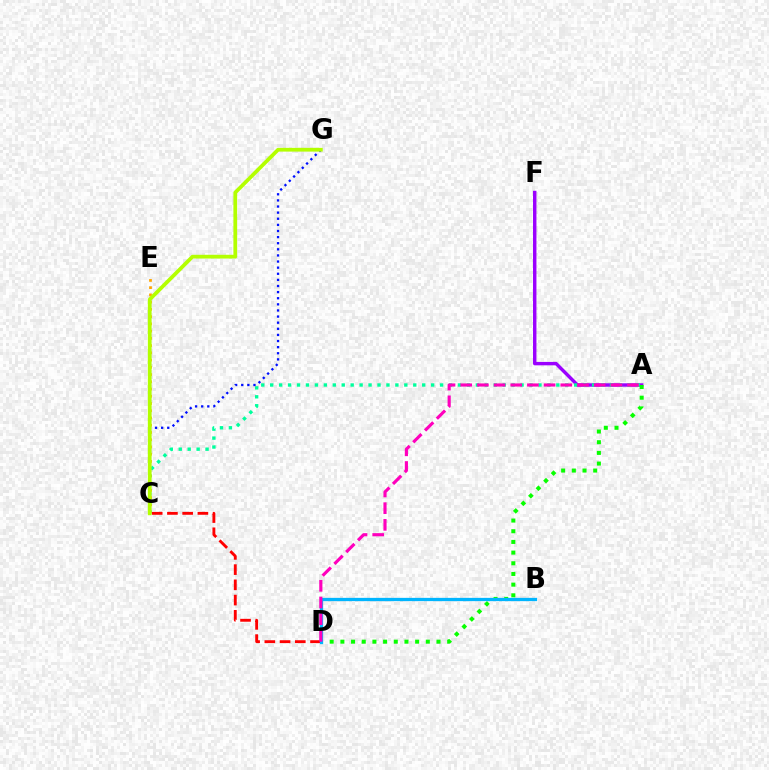{('C', 'E'): [{'color': '#ffa500', 'line_style': 'dotted', 'thickness': 1.97}], ('A', 'F'): [{'color': '#9b00ff', 'line_style': 'solid', 'thickness': 2.47}], ('A', 'C'): [{'color': '#00ff9d', 'line_style': 'dotted', 'thickness': 2.43}], ('A', 'D'): [{'color': '#08ff00', 'line_style': 'dotted', 'thickness': 2.9}, {'color': '#ff00bd', 'line_style': 'dashed', 'thickness': 2.27}], ('C', 'G'): [{'color': '#0010ff', 'line_style': 'dotted', 'thickness': 1.66}, {'color': '#b3ff00', 'line_style': 'solid', 'thickness': 2.71}], ('C', 'D'): [{'color': '#ff0000', 'line_style': 'dashed', 'thickness': 2.07}], ('B', 'D'): [{'color': '#00b5ff', 'line_style': 'solid', 'thickness': 2.36}]}